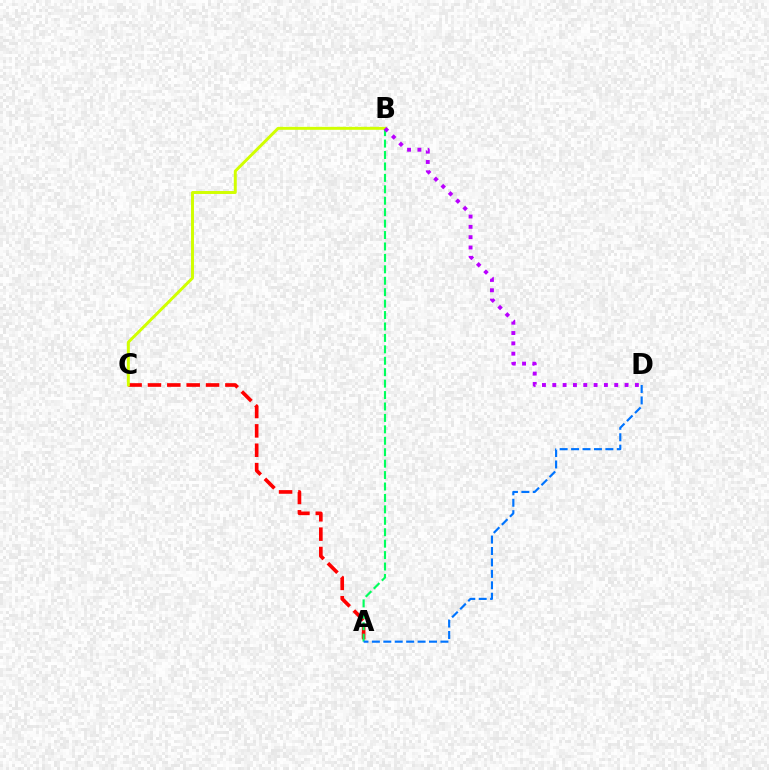{('A', 'C'): [{'color': '#ff0000', 'line_style': 'dashed', 'thickness': 2.63}], ('A', 'B'): [{'color': '#00ff5c', 'line_style': 'dashed', 'thickness': 1.55}], ('A', 'D'): [{'color': '#0074ff', 'line_style': 'dashed', 'thickness': 1.55}], ('B', 'C'): [{'color': '#d1ff00', 'line_style': 'solid', 'thickness': 2.13}], ('B', 'D'): [{'color': '#b900ff', 'line_style': 'dotted', 'thickness': 2.81}]}